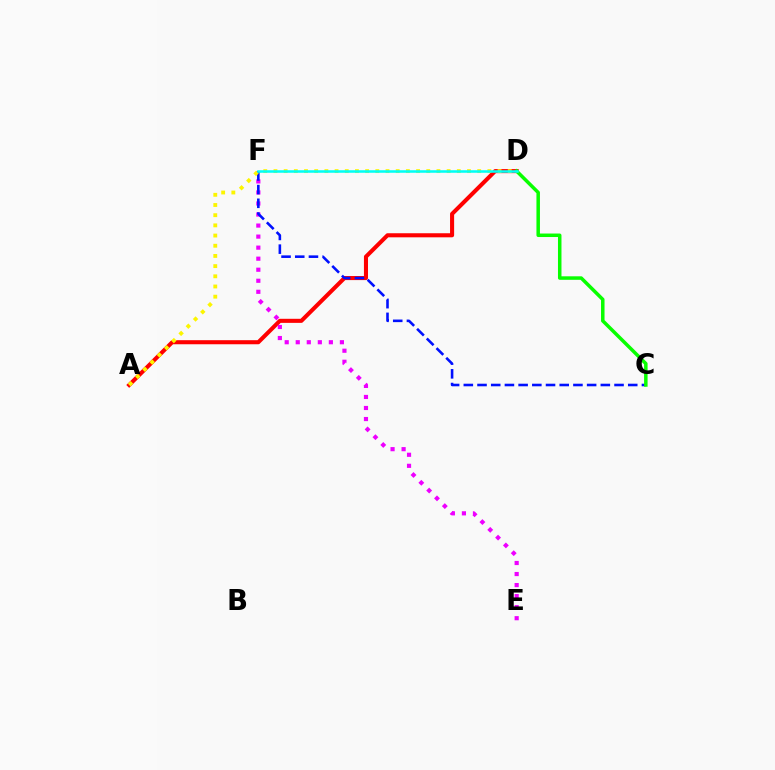{('A', 'D'): [{'color': '#ff0000', 'line_style': 'solid', 'thickness': 2.93}, {'color': '#fcf500', 'line_style': 'dotted', 'thickness': 2.77}], ('E', 'F'): [{'color': '#ee00ff', 'line_style': 'dotted', 'thickness': 3.0}], ('C', 'F'): [{'color': '#0010ff', 'line_style': 'dashed', 'thickness': 1.86}], ('C', 'D'): [{'color': '#08ff00', 'line_style': 'solid', 'thickness': 2.52}], ('D', 'F'): [{'color': '#00fff6', 'line_style': 'solid', 'thickness': 1.83}]}